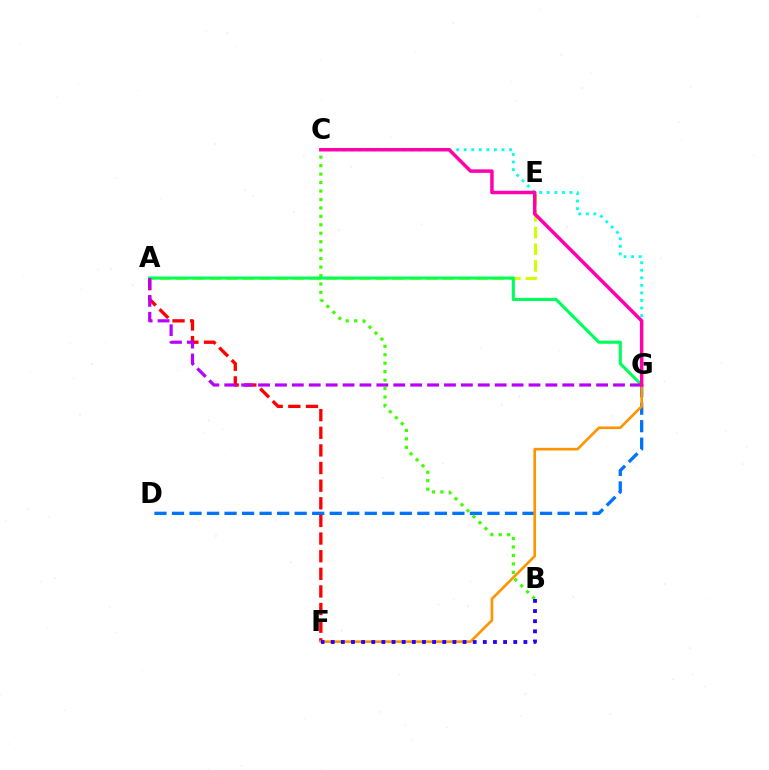{('D', 'G'): [{'color': '#0074ff', 'line_style': 'dashed', 'thickness': 2.38}], ('A', 'F'): [{'color': '#ff0000', 'line_style': 'dashed', 'thickness': 2.4}], ('A', 'E'): [{'color': '#d1ff00', 'line_style': 'dashed', 'thickness': 2.26}], ('B', 'C'): [{'color': '#3dff00', 'line_style': 'dotted', 'thickness': 2.3}], ('C', 'G'): [{'color': '#00fff6', 'line_style': 'dotted', 'thickness': 2.05}, {'color': '#ff00ac', 'line_style': 'solid', 'thickness': 2.5}], ('A', 'G'): [{'color': '#00ff5c', 'line_style': 'solid', 'thickness': 2.24}, {'color': '#b900ff', 'line_style': 'dashed', 'thickness': 2.3}], ('F', 'G'): [{'color': '#ff9400', 'line_style': 'solid', 'thickness': 1.9}], ('B', 'F'): [{'color': '#2500ff', 'line_style': 'dotted', 'thickness': 2.76}]}